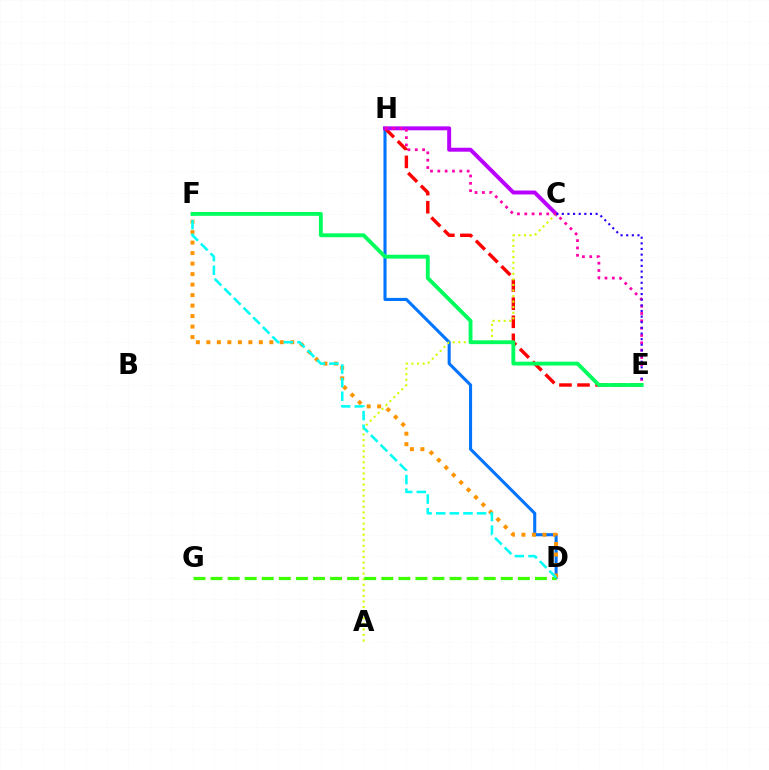{('D', 'H'): [{'color': '#0074ff', 'line_style': 'solid', 'thickness': 2.22}], ('E', 'H'): [{'color': '#ff0000', 'line_style': 'dashed', 'thickness': 2.45}, {'color': '#ff00ac', 'line_style': 'dotted', 'thickness': 1.99}], ('C', 'H'): [{'color': '#b900ff', 'line_style': 'solid', 'thickness': 2.84}], ('A', 'C'): [{'color': '#d1ff00', 'line_style': 'dotted', 'thickness': 1.51}], ('D', 'F'): [{'color': '#ff9400', 'line_style': 'dotted', 'thickness': 2.85}, {'color': '#00fff6', 'line_style': 'dashed', 'thickness': 1.85}], ('D', 'G'): [{'color': '#3dff00', 'line_style': 'dashed', 'thickness': 2.32}], ('C', 'E'): [{'color': '#2500ff', 'line_style': 'dotted', 'thickness': 1.53}], ('E', 'F'): [{'color': '#00ff5c', 'line_style': 'solid', 'thickness': 2.78}]}